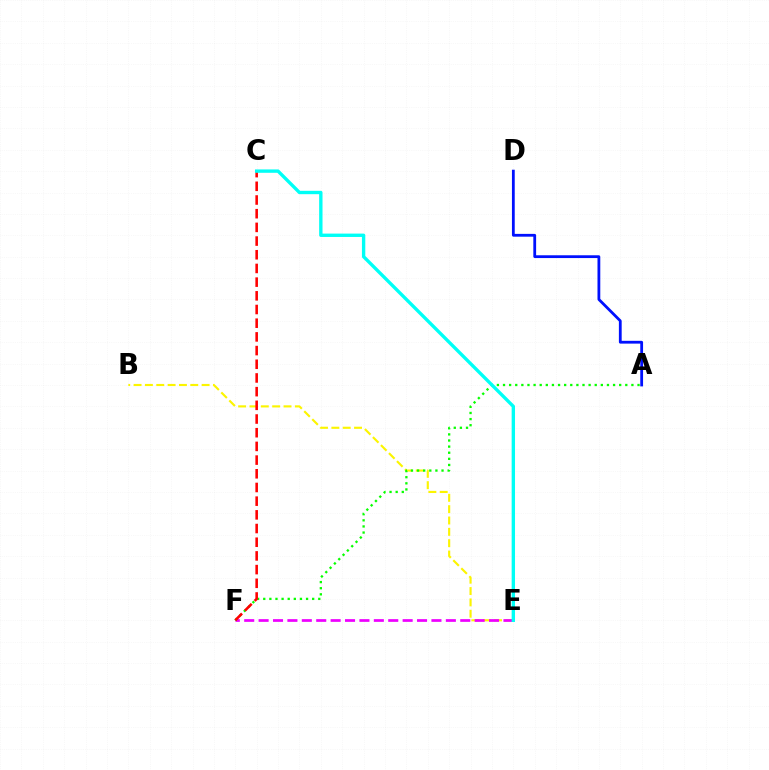{('B', 'E'): [{'color': '#fcf500', 'line_style': 'dashed', 'thickness': 1.54}], ('E', 'F'): [{'color': '#ee00ff', 'line_style': 'dashed', 'thickness': 1.96}], ('A', 'D'): [{'color': '#0010ff', 'line_style': 'solid', 'thickness': 2.01}], ('A', 'F'): [{'color': '#08ff00', 'line_style': 'dotted', 'thickness': 1.66}], ('C', 'F'): [{'color': '#ff0000', 'line_style': 'dashed', 'thickness': 1.86}], ('C', 'E'): [{'color': '#00fff6', 'line_style': 'solid', 'thickness': 2.42}]}